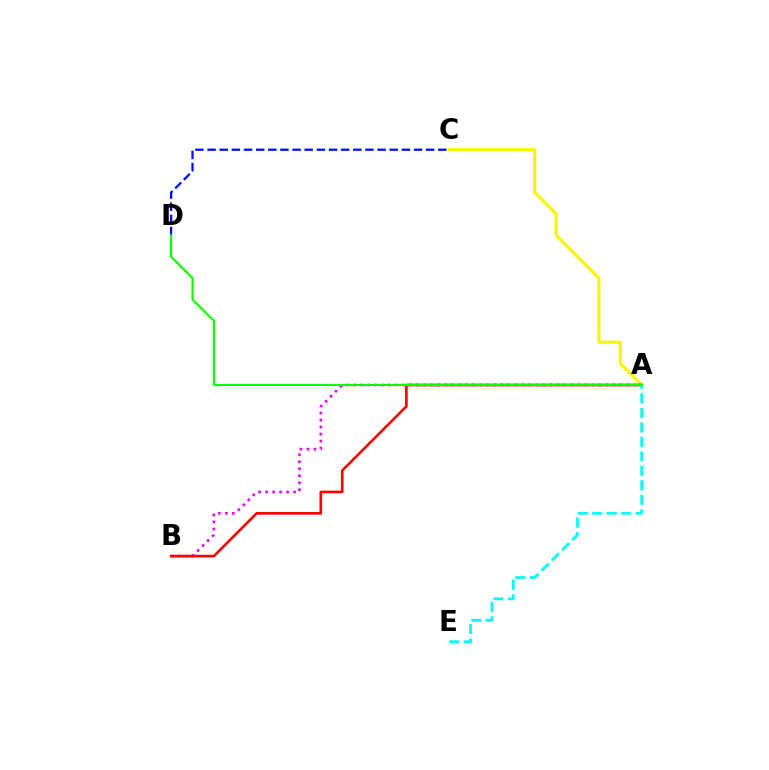{('A', 'B'): [{'color': '#ee00ff', 'line_style': 'dotted', 'thickness': 1.91}, {'color': '#ff0000', 'line_style': 'solid', 'thickness': 1.91}], ('A', 'C'): [{'color': '#fcf500', 'line_style': 'solid', 'thickness': 2.27}], ('A', 'E'): [{'color': '#00fff6', 'line_style': 'dashed', 'thickness': 1.97}], ('C', 'D'): [{'color': '#0010ff', 'line_style': 'dashed', 'thickness': 1.65}], ('A', 'D'): [{'color': '#08ff00', 'line_style': 'solid', 'thickness': 1.52}]}